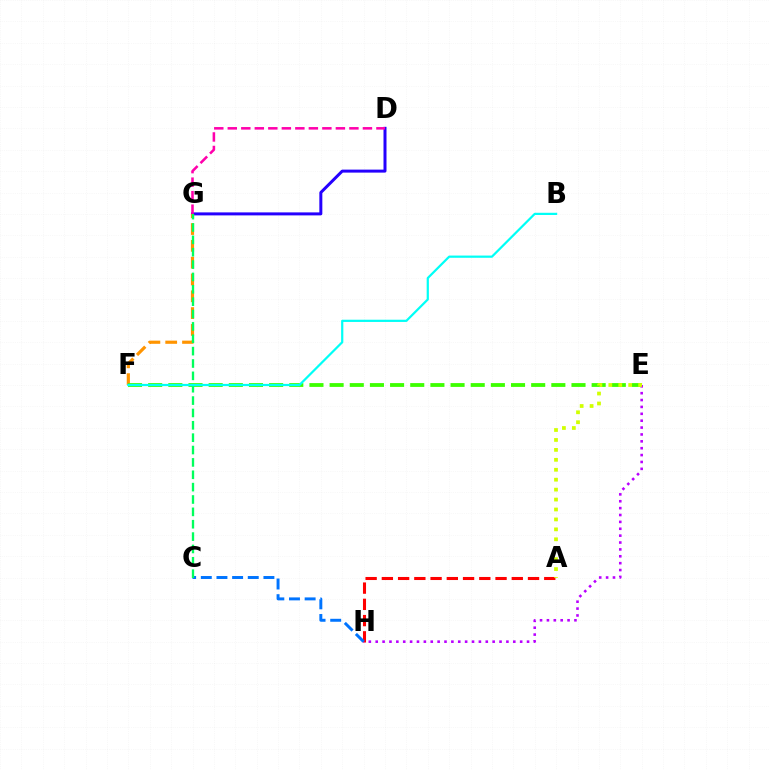{('D', 'G'): [{'color': '#2500ff', 'line_style': 'solid', 'thickness': 2.16}, {'color': '#ff00ac', 'line_style': 'dashed', 'thickness': 1.84}], ('A', 'H'): [{'color': '#ff0000', 'line_style': 'dashed', 'thickness': 2.21}], ('F', 'G'): [{'color': '#ff9400', 'line_style': 'dashed', 'thickness': 2.28}], ('E', 'F'): [{'color': '#3dff00', 'line_style': 'dashed', 'thickness': 2.74}], ('E', 'H'): [{'color': '#b900ff', 'line_style': 'dotted', 'thickness': 1.87}], ('C', 'H'): [{'color': '#0074ff', 'line_style': 'dashed', 'thickness': 2.13}], ('C', 'G'): [{'color': '#00ff5c', 'line_style': 'dashed', 'thickness': 1.68}], ('A', 'E'): [{'color': '#d1ff00', 'line_style': 'dotted', 'thickness': 2.7}], ('B', 'F'): [{'color': '#00fff6', 'line_style': 'solid', 'thickness': 1.6}]}